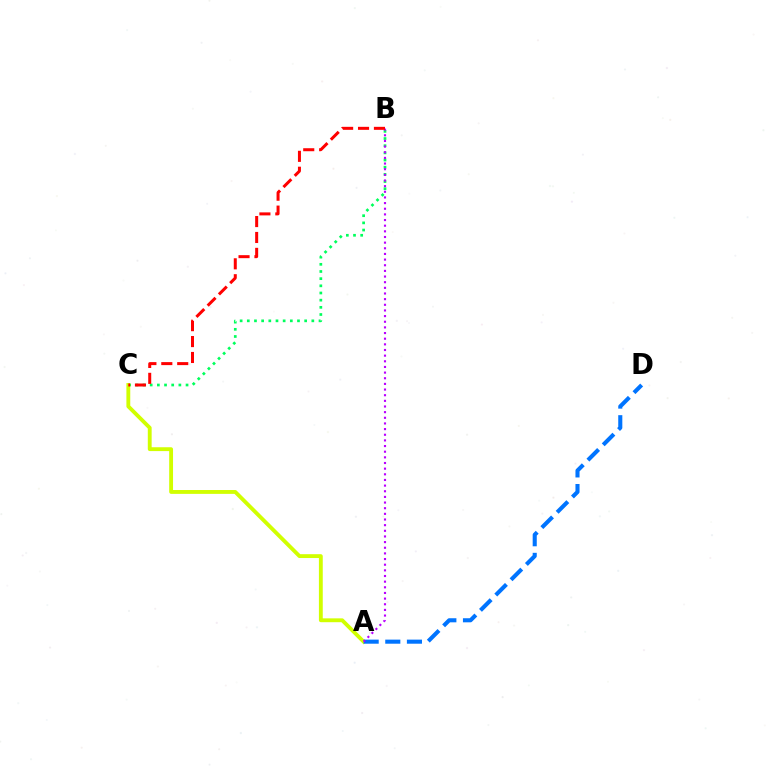{('B', 'C'): [{'color': '#00ff5c', 'line_style': 'dotted', 'thickness': 1.95}, {'color': '#ff0000', 'line_style': 'dashed', 'thickness': 2.16}], ('A', 'C'): [{'color': '#d1ff00', 'line_style': 'solid', 'thickness': 2.77}], ('A', 'D'): [{'color': '#0074ff', 'line_style': 'dashed', 'thickness': 2.94}], ('A', 'B'): [{'color': '#b900ff', 'line_style': 'dotted', 'thickness': 1.54}]}